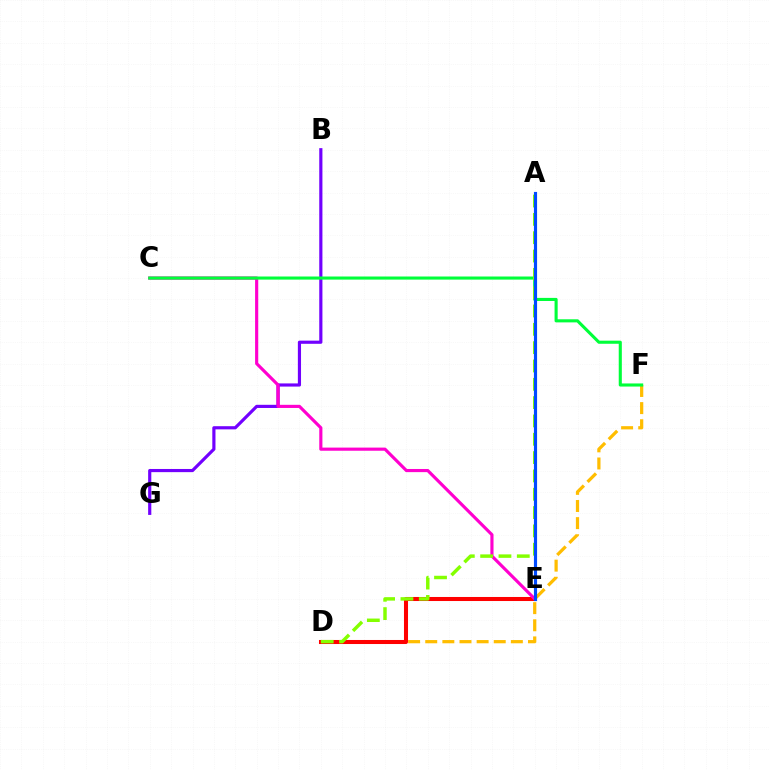{('B', 'G'): [{'color': '#7200ff', 'line_style': 'solid', 'thickness': 2.28}], ('D', 'F'): [{'color': '#ffbd00', 'line_style': 'dashed', 'thickness': 2.33}], ('D', 'E'): [{'color': '#ff0000', 'line_style': 'solid', 'thickness': 2.91}], ('C', 'E'): [{'color': '#ff00cf', 'line_style': 'solid', 'thickness': 2.27}], ('A', 'E'): [{'color': '#00fff6', 'line_style': 'solid', 'thickness': 1.84}, {'color': '#004bff', 'line_style': 'solid', 'thickness': 2.26}], ('C', 'F'): [{'color': '#00ff39', 'line_style': 'solid', 'thickness': 2.23}], ('A', 'D'): [{'color': '#84ff00', 'line_style': 'dashed', 'thickness': 2.49}]}